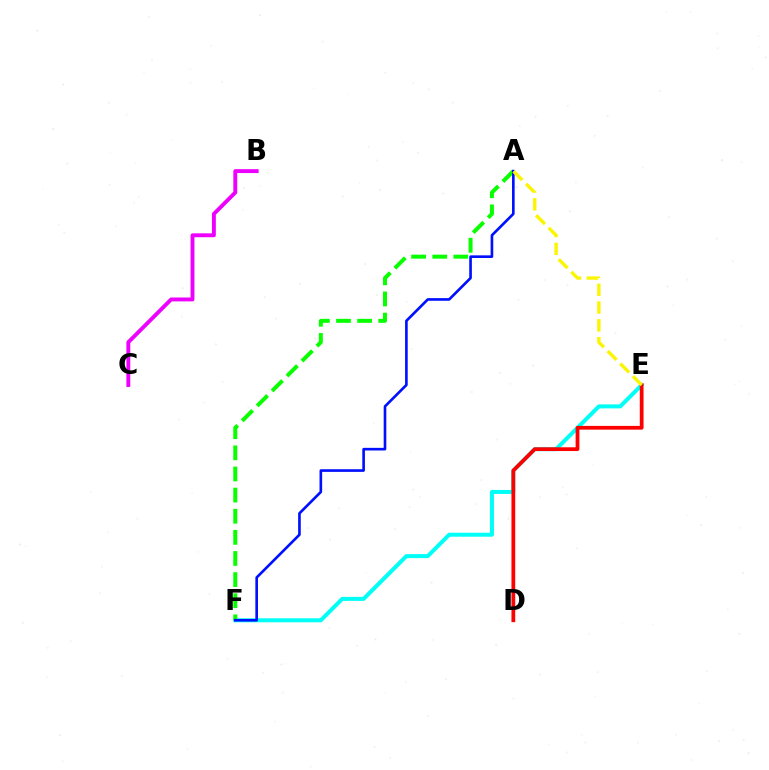{('E', 'F'): [{'color': '#00fff6', 'line_style': 'solid', 'thickness': 2.88}], ('B', 'C'): [{'color': '#ee00ff', 'line_style': 'solid', 'thickness': 2.8}], ('A', 'F'): [{'color': '#08ff00', 'line_style': 'dashed', 'thickness': 2.87}, {'color': '#0010ff', 'line_style': 'solid', 'thickness': 1.9}], ('D', 'E'): [{'color': '#ff0000', 'line_style': 'solid', 'thickness': 2.7}], ('A', 'E'): [{'color': '#fcf500', 'line_style': 'dashed', 'thickness': 2.42}]}